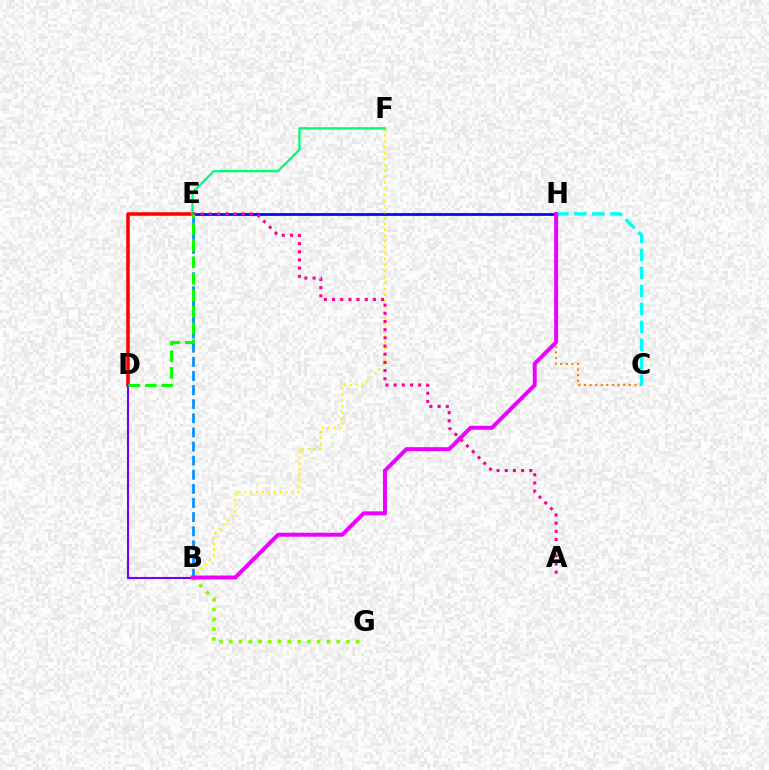{('D', 'E'): [{'color': '#ff0000', 'line_style': 'solid', 'thickness': 2.55}, {'color': '#08ff00', 'line_style': 'dashed', 'thickness': 2.25}], ('B', 'G'): [{'color': '#84ff00', 'line_style': 'dotted', 'thickness': 2.66}], ('B', 'D'): [{'color': '#7200ff', 'line_style': 'solid', 'thickness': 1.51}], ('E', 'H'): [{'color': '#0010ff', 'line_style': 'solid', 'thickness': 2.03}], ('B', 'F'): [{'color': '#fcf500', 'line_style': 'dotted', 'thickness': 1.6}], ('E', 'F'): [{'color': '#00ff74', 'line_style': 'solid', 'thickness': 1.68}], ('C', 'H'): [{'color': '#ff7c00', 'line_style': 'dotted', 'thickness': 1.52}, {'color': '#00fff6', 'line_style': 'dashed', 'thickness': 2.44}], ('B', 'E'): [{'color': '#008cff', 'line_style': 'dashed', 'thickness': 1.92}], ('B', 'H'): [{'color': '#ee00ff', 'line_style': 'solid', 'thickness': 2.85}], ('A', 'E'): [{'color': '#ff0094', 'line_style': 'dotted', 'thickness': 2.22}]}